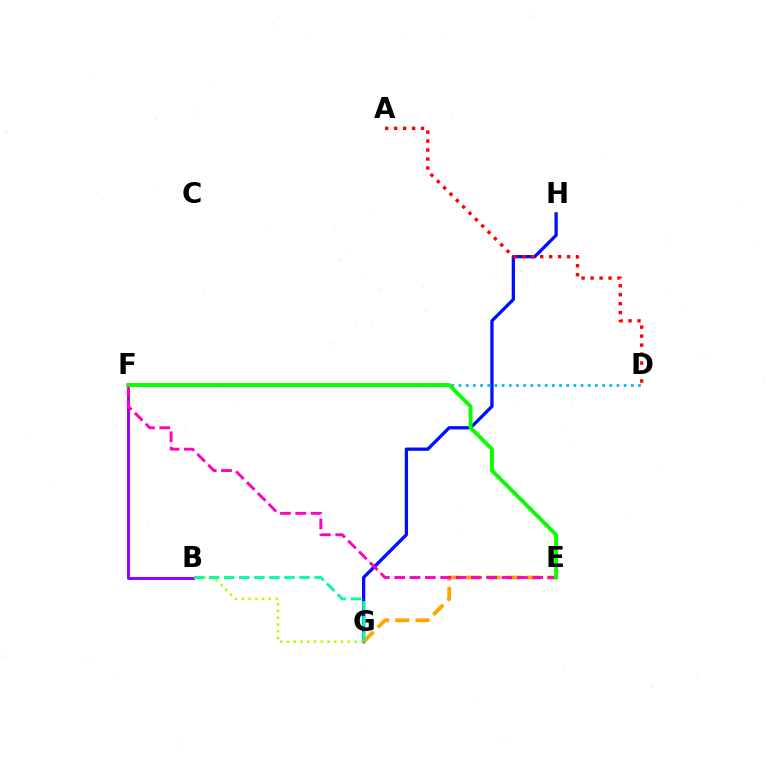{('G', 'H'): [{'color': '#0010ff', 'line_style': 'solid', 'thickness': 2.37}], ('E', 'G'): [{'color': '#ffa500', 'line_style': 'dashed', 'thickness': 2.75}], ('D', 'F'): [{'color': '#00b5ff', 'line_style': 'dotted', 'thickness': 1.95}], ('B', 'F'): [{'color': '#9b00ff', 'line_style': 'solid', 'thickness': 2.13}], ('E', 'F'): [{'color': '#ff00bd', 'line_style': 'dashed', 'thickness': 2.08}, {'color': '#08ff00', 'line_style': 'solid', 'thickness': 2.8}], ('B', 'G'): [{'color': '#b3ff00', 'line_style': 'dotted', 'thickness': 1.84}, {'color': '#00ff9d', 'line_style': 'dashed', 'thickness': 2.05}], ('A', 'D'): [{'color': '#ff0000', 'line_style': 'dotted', 'thickness': 2.44}]}